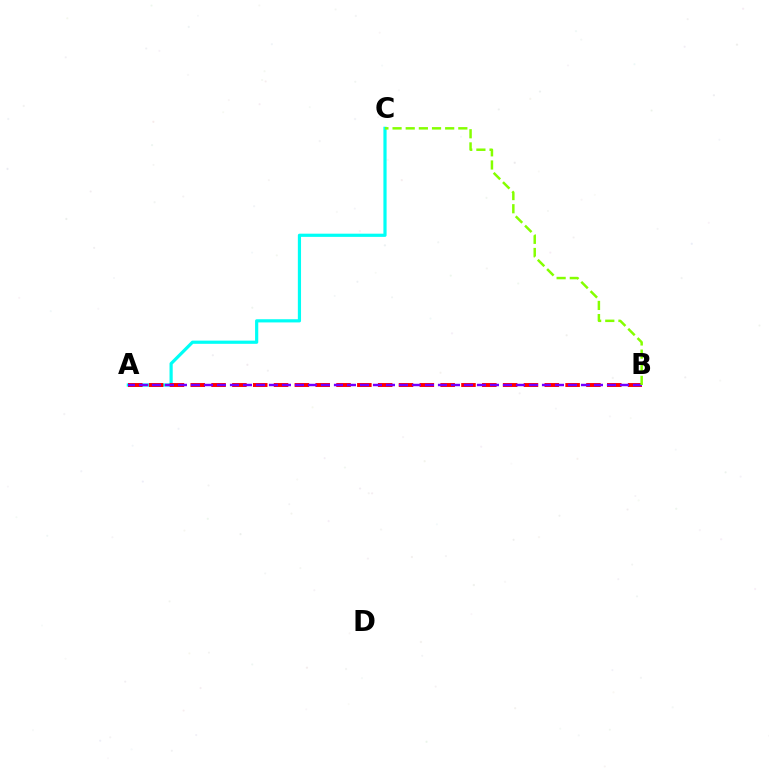{('A', 'C'): [{'color': '#00fff6', 'line_style': 'solid', 'thickness': 2.3}], ('A', 'B'): [{'color': '#ff0000', 'line_style': 'dashed', 'thickness': 2.83}, {'color': '#7200ff', 'line_style': 'dashed', 'thickness': 1.77}], ('B', 'C'): [{'color': '#84ff00', 'line_style': 'dashed', 'thickness': 1.79}]}